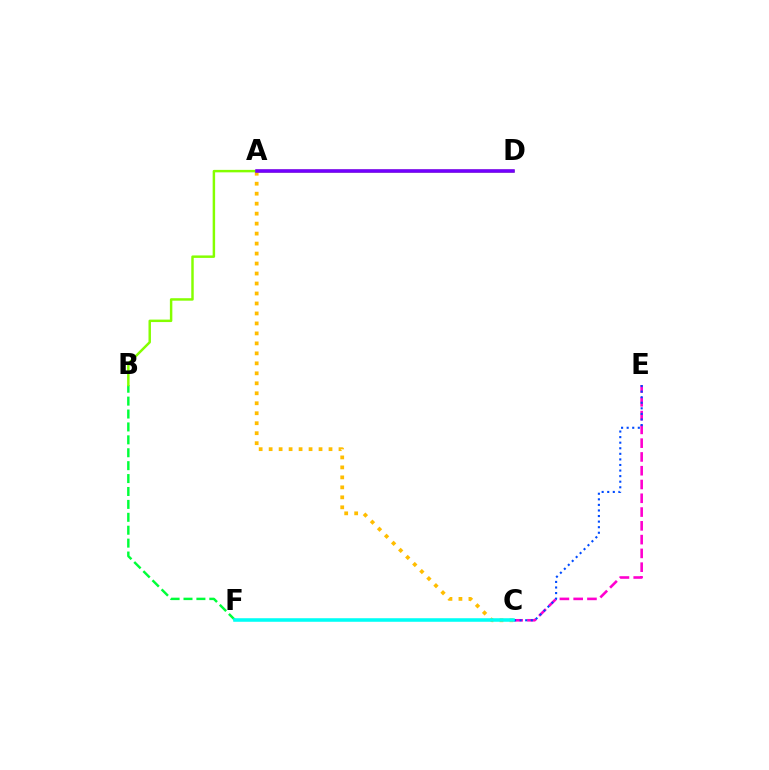{('A', 'D'): [{'color': '#ff0000', 'line_style': 'solid', 'thickness': 1.77}, {'color': '#7200ff', 'line_style': 'solid', 'thickness': 2.55}], ('B', 'F'): [{'color': '#00ff39', 'line_style': 'dashed', 'thickness': 1.75}], ('A', 'C'): [{'color': '#ffbd00', 'line_style': 'dotted', 'thickness': 2.71}], ('C', 'E'): [{'color': '#ff00cf', 'line_style': 'dashed', 'thickness': 1.87}, {'color': '#004bff', 'line_style': 'dotted', 'thickness': 1.51}], ('B', 'D'): [{'color': '#84ff00', 'line_style': 'solid', 'thickness': 1.77}], ('C', 'F'): [{'color': '#00fff6', 'line_style': 'solid', 'thickness': 2.56}]}